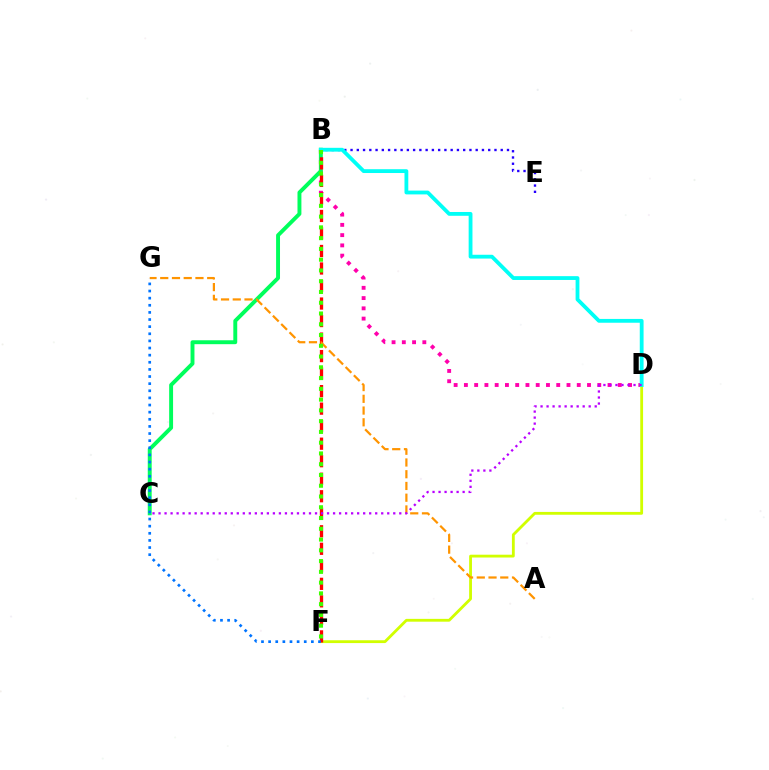{('B', 'D'): [{'color': '#ff00ac', 'line_style': 'dotted', 'thickness': 2.79}, {'color': '#00fff6', 'line_style': 'solid', 'thickness': 2.74}], ('D', 'F'): [{'color': '#d1ff00', 'line_style': 'solid', 'thickness': 2.03}], ('B', 'C'): [{'color': '#00ff5c', 'line_style': 'solid', 'thickness': 2.82}], ('B', 'F'): [{'color': '#ff0000', 'line_style': 'dashed', 'thickness': 2.38}, {'color': '#3dff00', 'line_style': 'dotted', 'thickness': 2.92}], ('B', 'E'): [{'color': '#2500ff', 'line_style': 'dotted', 'thickness': 1.7}], ('A', 'G'): [{'color': '#ff9400', 'line_style': 'dashed', 'thickness': 1.59}], ('C', 'D'): [{'color': '#b900ff', 'line_style': 'dotted', 'thickness': 1.64}], ('F', 'G'): [{'color': '#0074ff', 'line_style': 'dotted', 'thickness': 1.94}]}